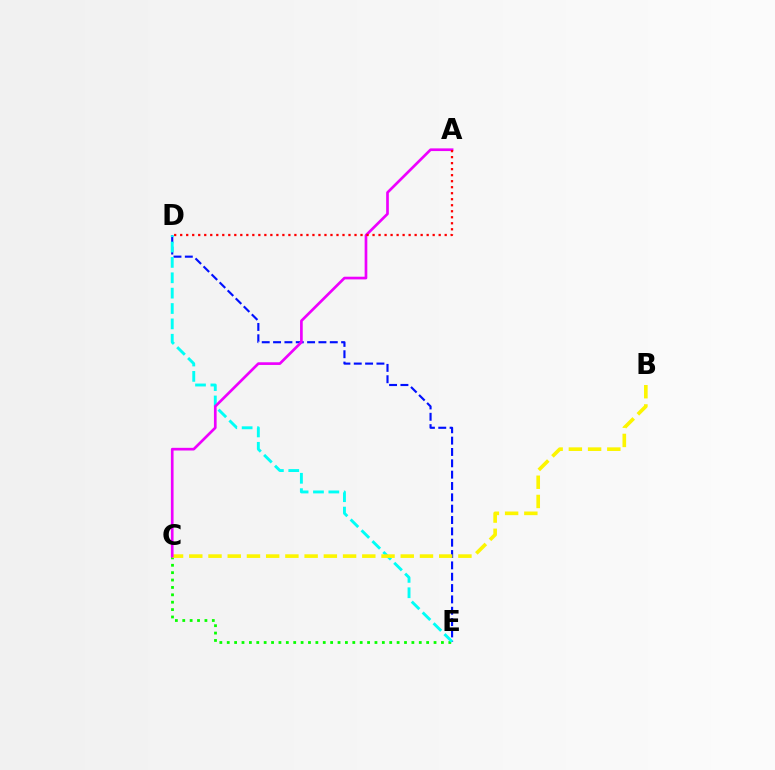{('C', 'E'): [{'color': '#08ff00', 'line_style': 'dotted', 'thickness': 2.01}], ('D', 'E'): [{'color': '#0010ff', 'line_style': 'dashed', 'thickness': 1.54}, {'color': '#00fff6', 'line_style': 'dashed', 'thickness': 2.09}], ('B', 'C'): [{'color': '#fcf500', 'line_style': 'dashed', 'thickness': 2.61}], ('A', 'C'): [{'color': '#ee00ff', 'line_style': 'solid', 'thickness': 1.93}], ('A', 'D'): [{'color': '#ff0000', 'line_style': 'dotted', 'thickness': 1.63}]}